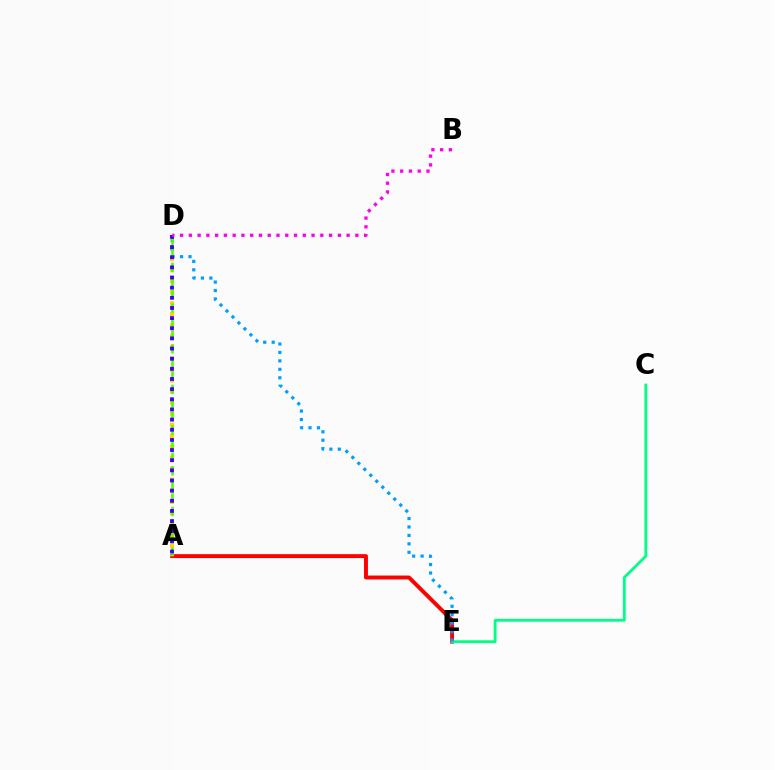{('A', 'E'): [{'color': '#ff0000', 'line_style': 'solid', 'thickness': 2.82}], ('A', 'D'): [{'color': '#ffd500', 'line_style': 'dotted', 'thickness': 3.0}, {'color': '#4fff00', 'line_style': 'dashed', 'thickness': 1.84}, {'color': '#3700ff', 'line_style': 'dotted', 'thickness': 2.76}], ('C', 'E'): [{'color': '#00ff86', 'line_style': 'solid', 'thickness': 2.03}], ('D', 'E'): [{'color': '#009eff', 'line_style': 'dotted', 'thickness': 2.29}], ('B', 'D'): [{'color': '#ff00ed', 'line_style': 'dotted', 'thickness': 2.38}]}